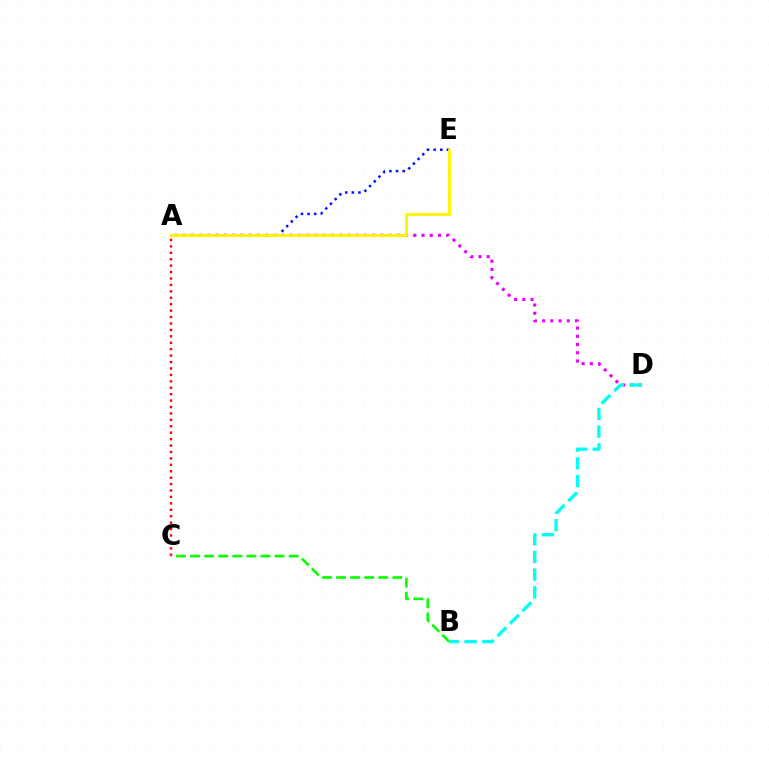{('A', 'C'): [{'color': '#ff0000', 'line_style': 'dotted', 'thickness': 1.75}], ('A', 'E'): [{'color': '#0010ff', 'line_style': 'dotted', 'thickness': 1.8}, {'color': '#fcf500', 'line_style': 'solid', 'thickness': 2.1}], ('B', 'C'): [{'color': '#08ff00', 'line_style': 'dashed', 'thickness': 1.91}], ('A', 'D'): [{'color': '#ee00ff', 'line_style': 'dotted', 'thickness': 2.24}], ('B', 'D'): [{'color': '#00fff6', 'line_style': 'dashed', 'thickness': 2.4}]}